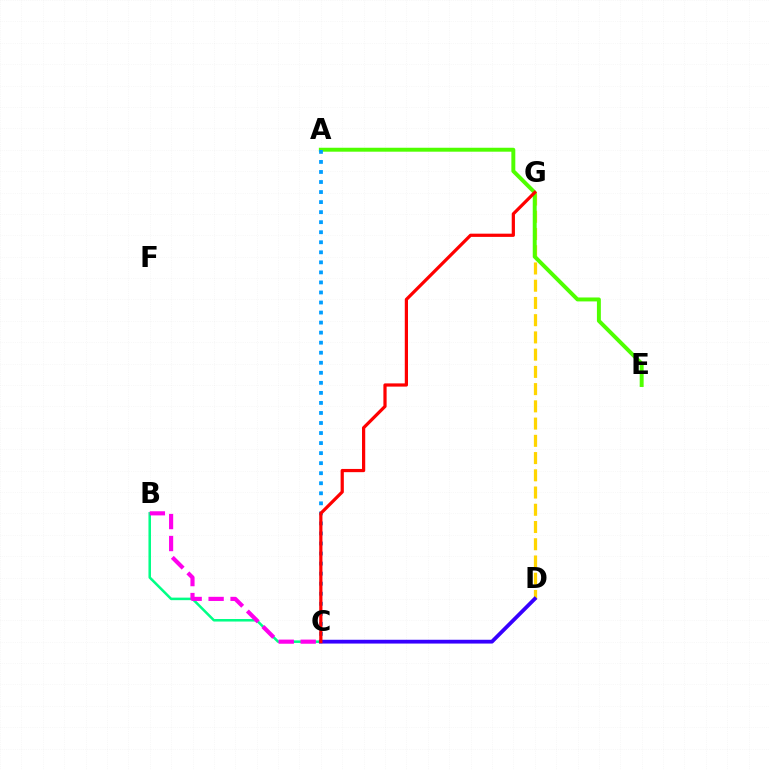{('D', 'G'): [{'color': '#ffd500', 'line_style': 'dashed', 'thickness': 2.34}], ('B', 'C'): [{'color': '#00ff86', 'line_style': 'solid', 'thickness': 1.82}, {'color': '#ff00ed', 'line_style': 'dashed', 'thickness': 2.98}], ('A', 'E'): [{'color': '#4fff00', 'line_style': 'solid', 'thickness': 2.84}], ('A', 'C'): [{'color': '#009eff', 'line_style': 'dotted', 'thickness': 2.73}], ('C', 'D'): [{'color': '#3700ff', 'line_style': 'solid', 'thickness': 2.73}], ('C', 'G'): [{'color': '#ff0000', 'line_style': 'solid', 'thickness': 2.32}]}